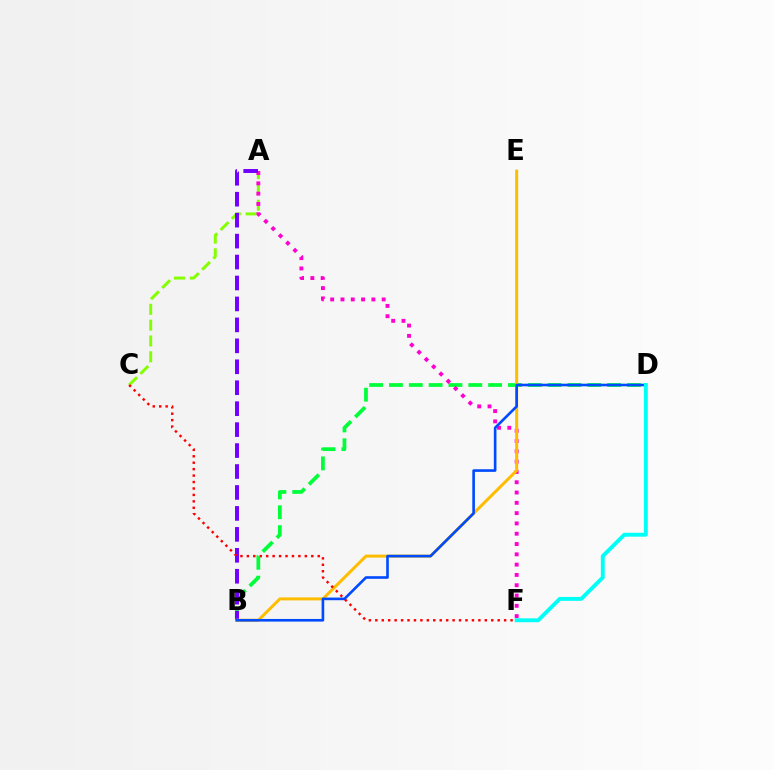{('B', 'D'): [{'color': '#00ff39', 'line_style': 'dashed', 'thickness': 2.69}, {'color': '#004bff', 'line_style': 'solid', 'thickness': 1.9}], ('A', 'C'): [{'color': '#84ff00', 'line_style': 'dashed', 'thickness': 2.15}], ('A', 'F'): [{'color': '#ff00cf', 'line_style': 'dotted', 'thickness': 2.8}], ('A', 'B'): [{'color': '#7200ff', 'line_style': 'dashed', 'thickness': 2.85}], ('B', 'E'): [{'color': '#ffbd00', 'line_style': 'solid', 'thickness': 2.16}], ('C', 'F'): [{'color': '#ff0000', 'line_style': 'dotted', 'thickness': 1.75}], ('D', 'F'): [{'color': '#00fff6', 'line_style': 'solid', 'thickness': 2.8}]}